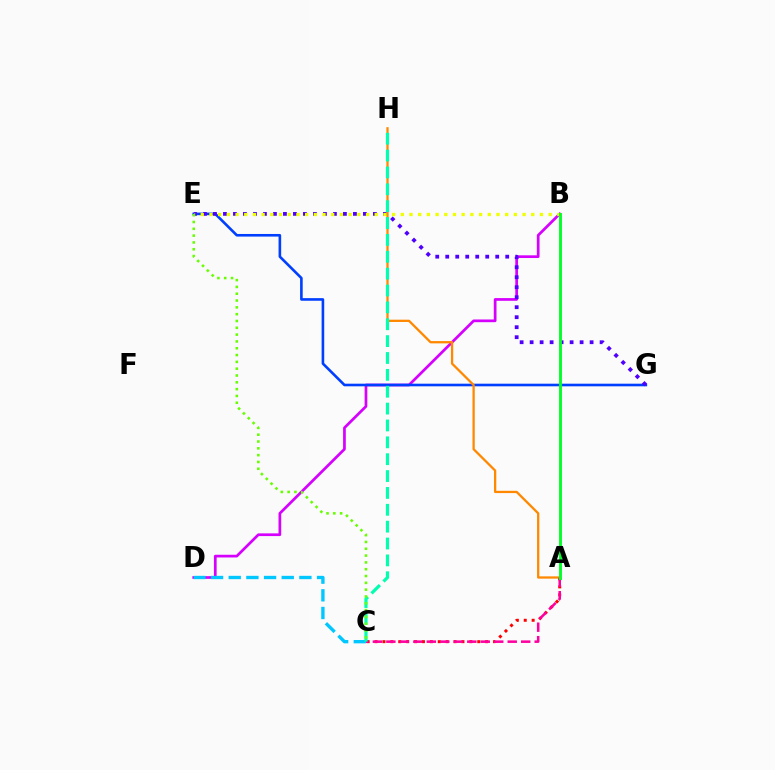{('A', 'C'): [{'color': '#ff0000', 'line_style': 'dotted', 'thickness': 2.15}, {'color': '#ff00a0', 'line_style': 'dashed', 'thickness': 1.83}], ('B', 'D'): [{'color': '#d600ff', 'line_style': 'solid', 'thickness': 1.96}], ('E', 'G'): [{'color': '#003fff', 'line_style': 'solid', 'thickness': 1.88}, {'color': '#4f00ff', 'line_style': 'dotted', 'thickness': 2.72}], ('C', 'D'): [{'color': '#00c7ff', 'line_style': 'dashed', 'thickness': 2.4}], ('A', 'H'): [{'color': '#ff8800', 'line_style': 'solid', 'thickness': 1.64}], ('C', 'H'): [{'color': '#00ffaf', 'line_style': 'dashed', 'thickness': 2.29}], ('B', 'E'): [{'color': '#eeff00', 'line_style': 'dotted', 'thickness': 2.36}], ('C', 'E'): [{'color': '#66ff00', 'line_style': 'dotted', 'thickness': 1.85}], ('A', 'B'): [{'color': '#00ff27', 'line_style': 'solid', 'thickness': 2.06}]}